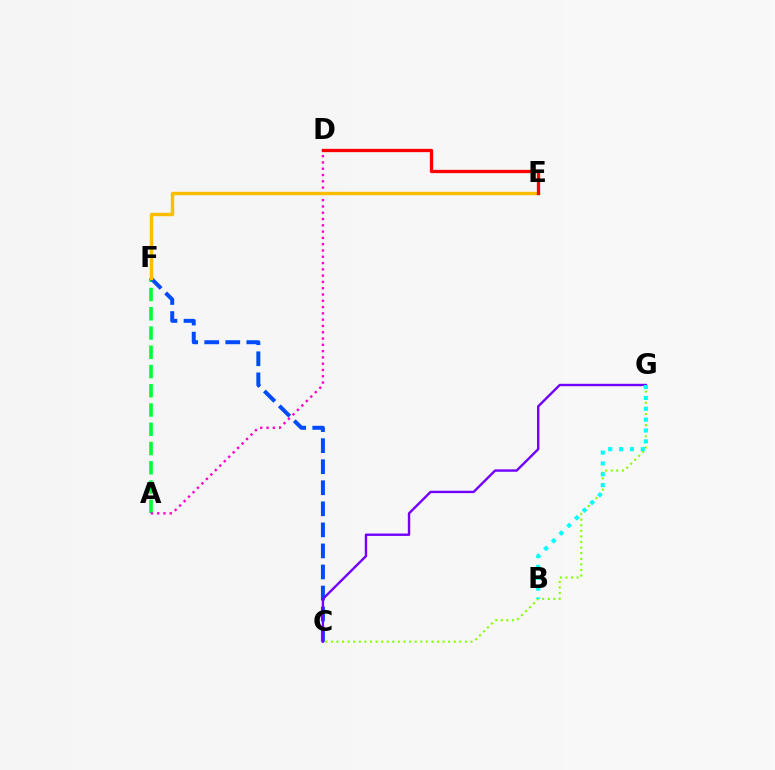{('A', 'F'): [{'color': '#00ff39', 'line_style': 'dashed', 'thickness': 2.62}], ('A', 'D'): [{'color': '#ff00cf', 'line_style': 'dotted', 'thickness': 1.71}], ('C', 'F'): [{'color': '#004bff', 'line_style': 'dashed', 'thickness': 2.86}], ('C', 'G'): [{'color': '#84ff00', 'line_style': 'dotted', 'thickness': 1.52}, {'color': '#7200ff', 'line_style': 'solid', 'thickness': 1.73}], ('E', 'F'): [{'color': '#ffbd00', 'line_style': 'solid', 'thickness': 2.47}], ('D', 'E'): [{'color': '#ff0000', 'line_style': 'solid', 'thickness': 2.37}], ('B', 'G'): [{'color': '#00fff6', 'line_style': 'dotted', 'thickness': 2.95}]}